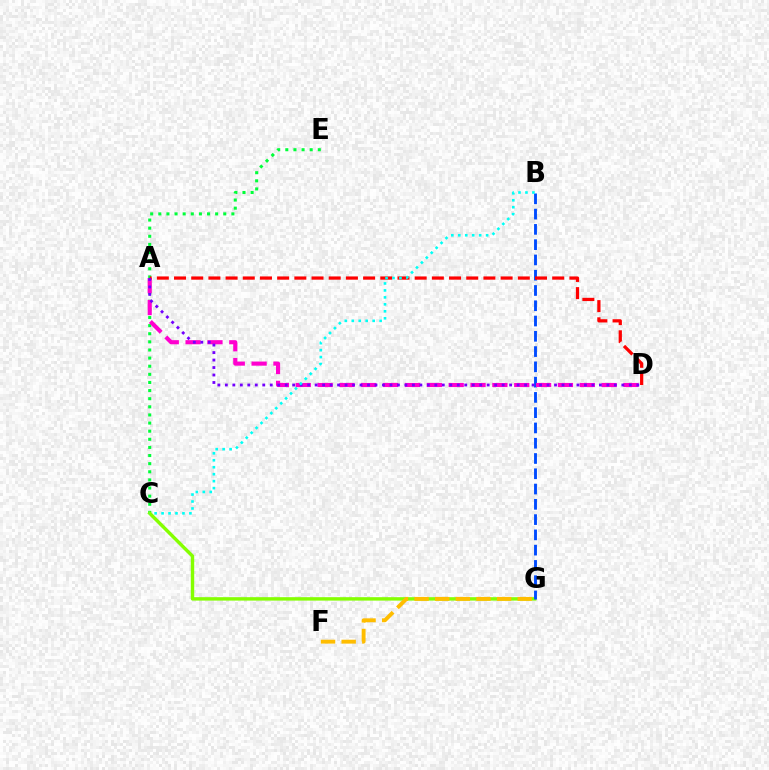{('C', 'E'): [{'color': '#00ff39', 'line_style': 'dotted', 'thickness': 2.21}], ('C', 'G'): [{'color': '#84ff00', 'line_style': 'solid', 'thickness': 2.46}], ('B', 'G'): [{'color': '#004bff', 'line_style': 'dashed', 'thickness': 2.08}], ('A', 'D'): [{'color': '#ff00cf', 'line_style': 'dashed', 'thickness': 2.97}, {'color': '#ff0000', 'line_style': 'dashed', 'thickness': 2.34}, {'color': '#7200ff', 'line_style': 'dotted', 'thickness': 2.03}], ('F', 'G'): [{'color': '#ffbd00', 'line_style': 'dashed', 'thickness': 2.8}], ('B', 'C'): [{'color': '#00fff6', 'line_style': 'dotted', 'thickness': 1.89}]}